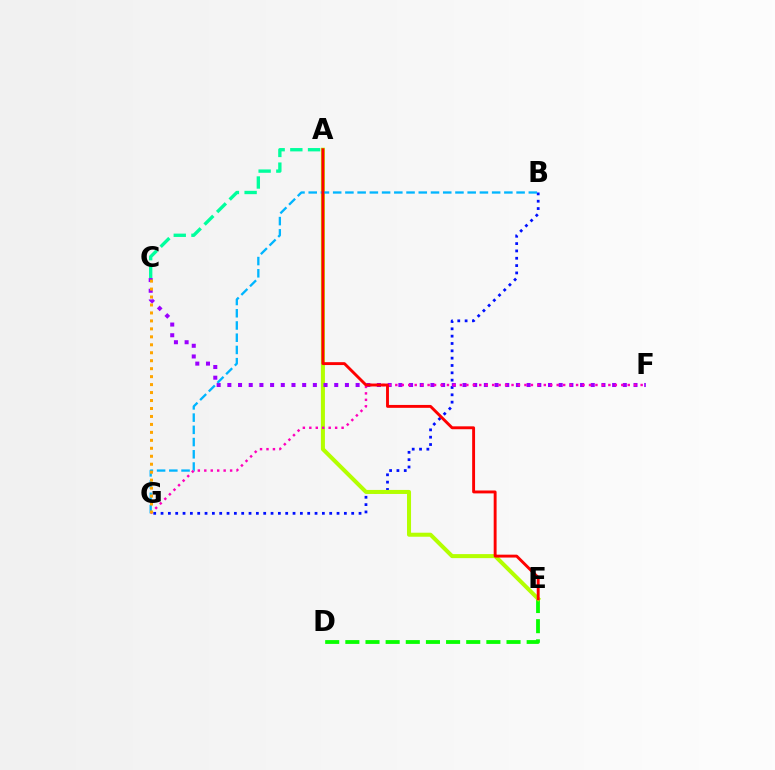{('B', 'G'): [{'color': '#0010ff', 'line_style': 'dotted', 'thickness': 1.99}, {'color': '#00b5ff', 'line_style': 'dashed', 'thickness': 1.66}], ('D', 'E'): [{'color': '#08ff00', 'line_style': 'dashed', 'thickness': 2.74}], ('A', 'E'): [{'color': '#b3ff00', 'line_style': 'solid', 'thickness': 2.9}, {'color': '#ff0000', 'line_style': 'solid', 'thickness': 2.08}], ('C', 'F'): [{'color': '#9b00ff', 'line_style': 'dotted', 'thickness': 2.9}], ('F', 'G'): [{'color': '#ff00bd', 'line_style': 'dotted', 'thickness': 1.75}], ('C', 'G'): [{'color': '#ffa500', 'line_style': 'dotted', 'thickness': 2.16}], ('A', 'C'): [{'color': '#00ff9d', 'line_style': 'dashed', 'thickness': 2.4}]}